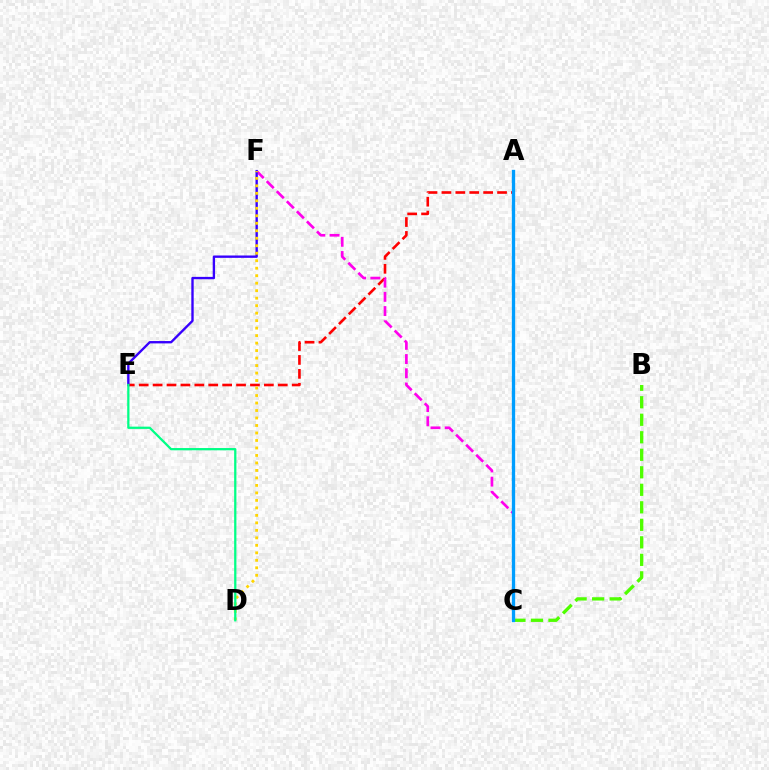{('B', 'C'): [{'color': '#4fff00', 'line_style': 'dashed', 'thickness': 2.38}], ('A', 'E'): [{'color': '#ff0000', 'line_style': 'dashed', 'thickness': 1.89}], ('C', 'F'): [{'color': '#ff00ed', 'line_style': 'dashed', 'thickness': 1.93}], ('E', 'F'): [{'color': '#3700ff', 'line_style': 'solid', 'thickness': 1.7}], ('A', 'C'): [{'color': '#009eff', 'line_style': 'solid', 'thickness': 2.39}], ('D', 'F'): [{'color': '#ffd500', 'line_style': 'dotted', 'thickness': 2.04}], ('D', 'E'): [{'color': '#00ff86', 'line_style': 'solid', 'thickness': 1.63}]}